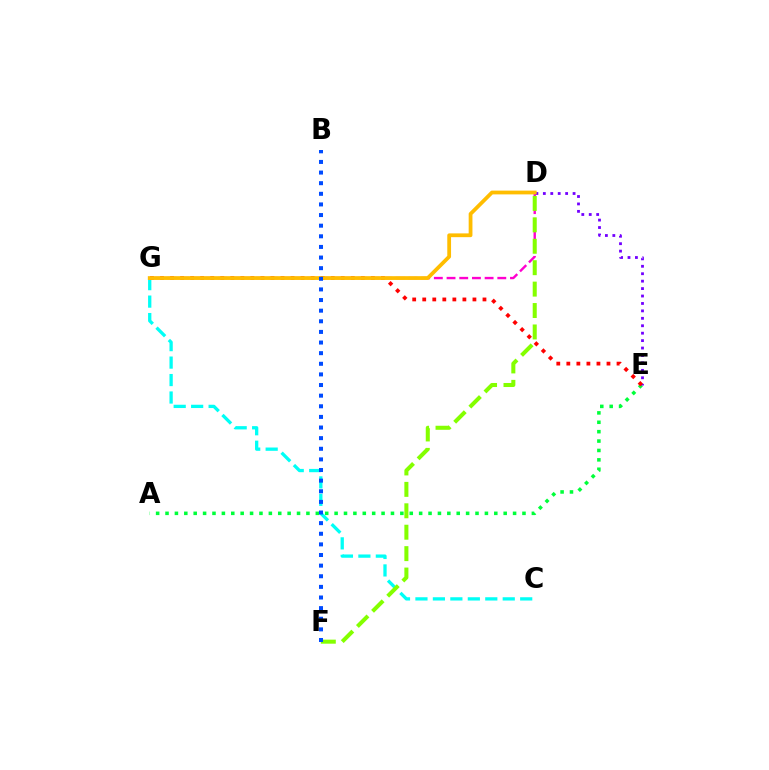{('C', 'G'): [{'color': '#00fff6', 'line_style': 'dashed', 'thickness': 2.37}], ('A', 'E'): [{'color': '#00ff39', 'line_style': 'dotted', 'thickness': 2.55}], ('D', 'G'): [{'color': '#ff00cf', 'line_style': 'dashed', 'thickness': 1.72}, {'color': '#ffbd00', 'line_style': 'solid', 'thickness': 2.72}], ('D', 'F'): [{'color': '#84ff00', 'line_style': 'dashed', 'thickness': 2.91}], ('D', 'E'): [{'color': '#7200ff', 'line_style': 'dotted', 'thickness': 2.02}], ('E', 'G'): [{'color': '#ff0000', 'line_style': 'dotted', 'thickness': 2.73}], ('B', 'F'): [{'color': '#004bff', 'line_style': 'dotted', 'thickness': 2.89}]}